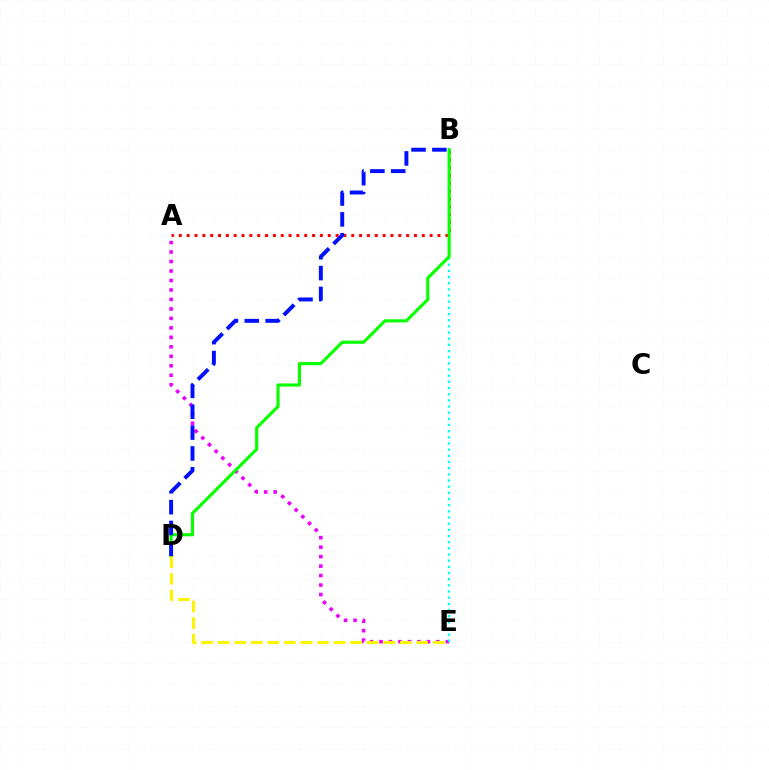{('A', 'B'): [{'color': '#ff0000', 'line_style': 'dotted', 'thickness': 2.13}], ('A', 'E'): [{'color': '#ee00ff', 'line_style': 'dotted', 'thickness': 2.58}], ('B', 'E'): [{'color': '#00fff6', 'line_style': 'dotted', 'thickness': 1.68}], ('B', 'D'): [{'color': '#08ff00', 'line_style': 'solid', 'thickness': 2.25}, {'color': '#0010ff', 'line_style': 'dashed', 'thickness': 2.83}], ('D', 'E'): [{'color': '#fcf500', 'line_style': 'dashed', 'thickness': 2.25}]}